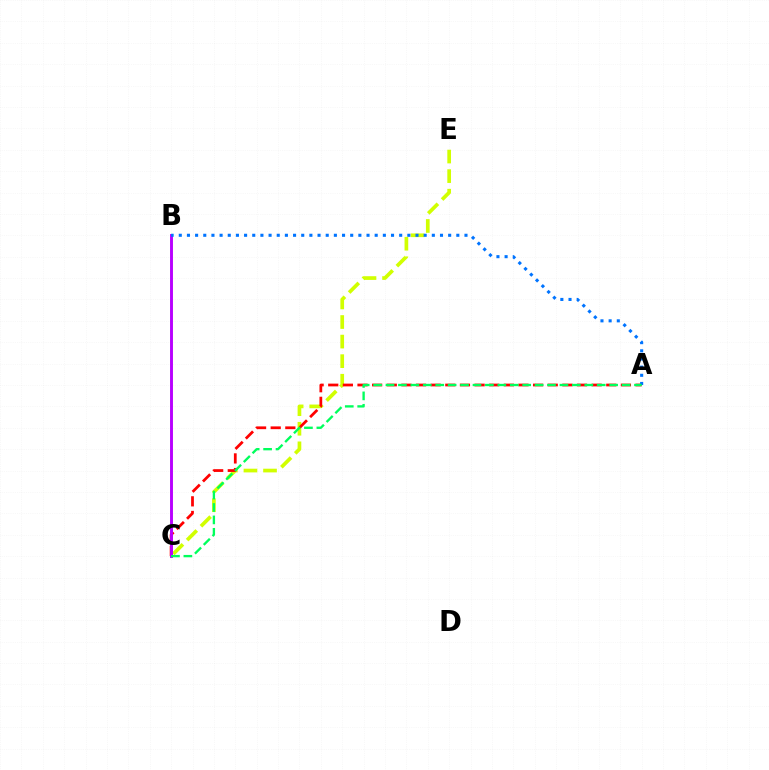{('C', 'E'): [{'color': '#d1ff00', 'line_style': 'dashed', 'thickness': 2.66}], ('A', 'C'): [{'color': '#ff0000', 'line_style': 'dashed', 'thickness': 1.99}, {'color': '#00ff5c', 'line_style': 'dashed', 'thickness': 1.69}], ('B', 'C'): [{'color': '#b900ff', 'line_style': 'solid', 'thickness': 2.1}], ('A', 'B'): [{'color': '#0074ff', 'line_style': 'dotted', 'thickness': 2.22}]}